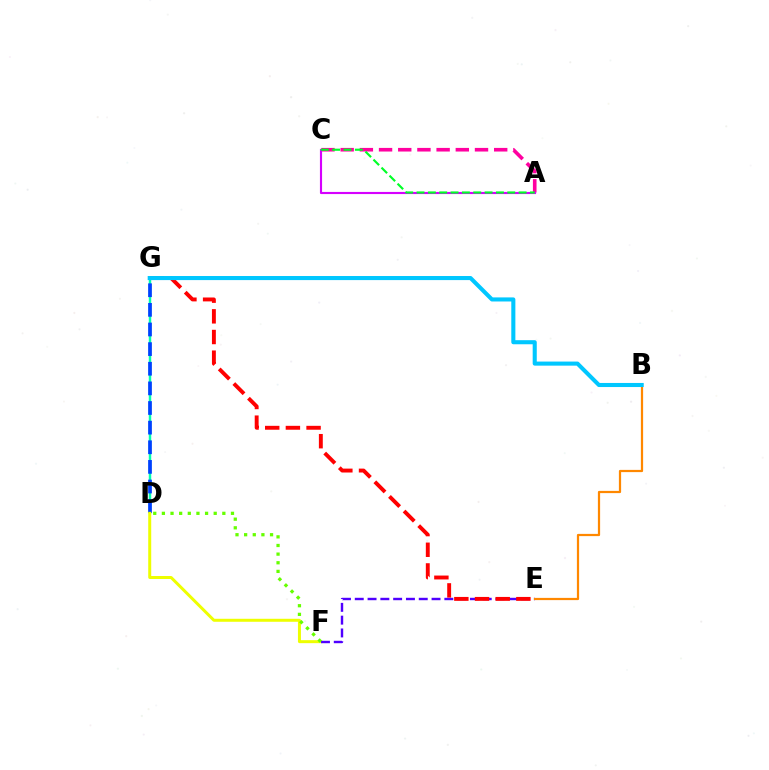{('D', 'G'): [{'color': '#00ffaf', 'line_style': 'solid', 'thickness': 1.77}, {'color': '#003fff', 'line_style': 'dashed', 'thickness': 2.67}], ('A', 'C'): [{'color': '#ff00a0', 'line_style': 'dashed', 'thickness': 2.61}, {'color': '#d600ff', 'line_style': 'solid', 'thickness': 1.54}, {'color': '#00ff27', 'line_style': 'dashed', 'thickness': 1.54}], ('D', 'F'): [{'color': '#eeff00', 'line_style': 'solid', 'thickness': 2.16}, {'color': '#66ff00', 'line_style': 'dotted', 'thickness': 2.35}], ('E', 'F'): [{'color': '#4f00ff', 'line_style': 'dashed', 'thickness': 1.74}], ('E', 'G'): [{'color': '#ff0000', 'line_style': 'dashed', 'thickness': 2.81}], ('B', 'E'): [{'color': '#ff8800', 'line_style': 'solid', 'thickness': 1.6}], ('B', 'G'): [{'color': '#00c7ff', 'line_style': 'solid', 'thickness': 2.94}]}